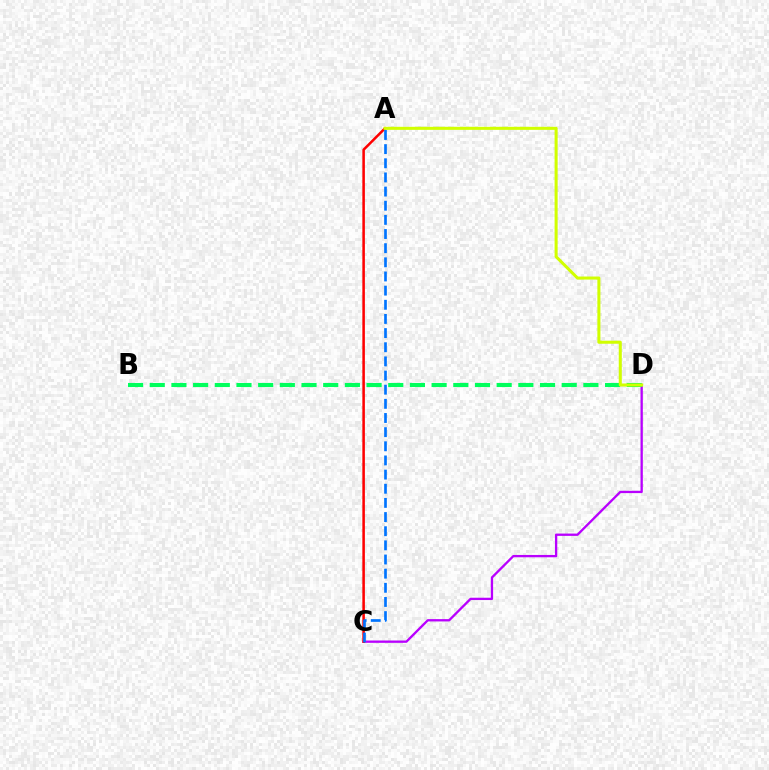{('C', 'D'): [{'color': '#b900ff', 'line_style': 'solid', 'thickness': 1.67}], ('A', 'C'): [{'color': '#ff0000', 'line_style': 'solid', 'thickness': 1.83}, {'color': '#0074ff', 'line_style': 'dashed', 'thickness': 1.92}], ('B', 'D'): [{'color': '#00ff5c', 'line_style': 'dashed', 'thickness': 2.95}], ('A', 'D'): [{'color': '#d1ff00', 'line_style': 'solid', 'thickness': 2.19}]}